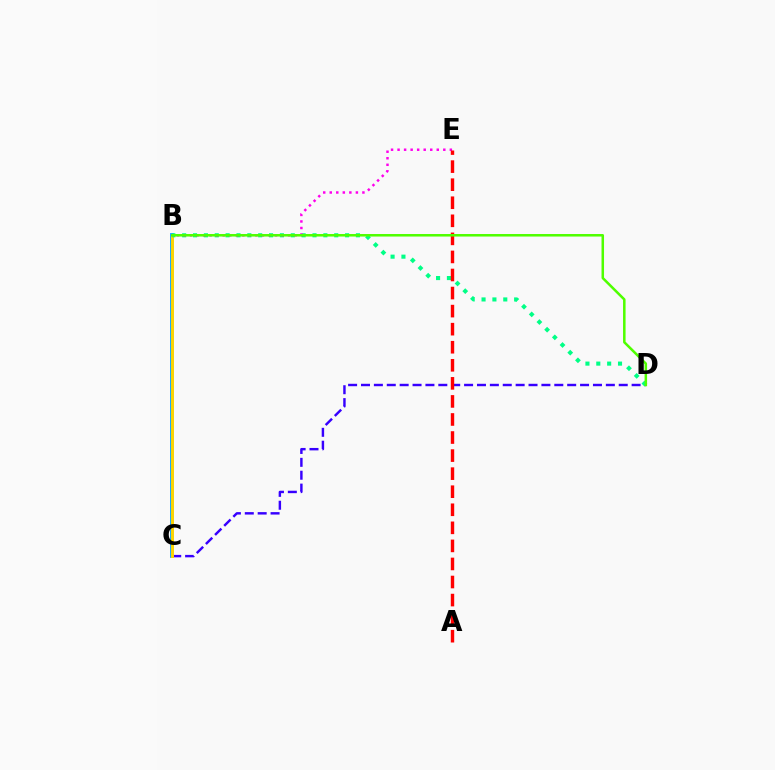{('C', 'D'): [{'color': '#3700ff', 'line_style': 'dashed', 'thickness': 1.75}], ('B', 'C'): [{'color': '#009eff', 'line_style': 'solid', 'thickness': 2.7}, {'color': '#ffd500', 'line_style': 'solid', 'thickness': 2.1}], ('B', 'D'): [{'color': '#00ff86', 'line_style': 'dotted', 'thickness': 2.95}, {'color': '#4fff00', 'line_style': 'solid', 'thickness': 1.81}], ('B', 'E'): [{'color': '#ff00ed', 'line_style': 'dotted', 'thickness': 1.78}], ('A', 'E'): [{'color': '#ff0000', 'line_style': 'dashed', 'thickness': 2.45}]}